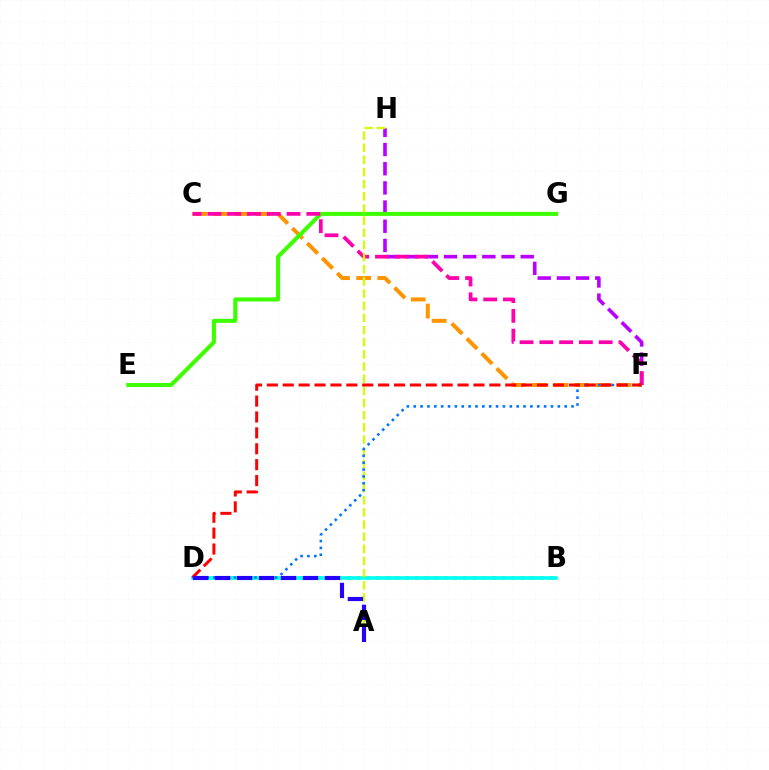{('C', 'F'): [{'color': '#ff9400', 'line_style': 'dashed', 'thickness': 2.87}, {'color': '#ff00ac', 'line_style': 'dashed', 'thickness': 2.69}], ('F', 'H'): [{'color': '#b900ff', 'line_style': 'dashed', 'thickness': 2.61}], ('E', 'G'): [{'color': '#3dff00', 'line_style': 'solid', 'thickness': 2.92}], ('B', 'D'): [{'color': '#00ff5c', 'line_style': 'dotted', 'thickness': 2.62}, {'color': '#00fff6', 'line_style': 'solid', 'thickness': 2.58}], ('A', 'H'): [{'color': '#d1ff00', 'line_style': 'dashed', 'thickness': 1.65}], ('D', 'F'): [{'color': '#0074ff', 'line_style': 'dotted', 'thickness': 1.86}, {'color': '#ff0000', 'line_style': 'dashed', 'thickness': 2.16}], ('A', 'D'): [{'color': '#2500ff', 'line_style': 'dashed', 'thickness': 2.98}]}